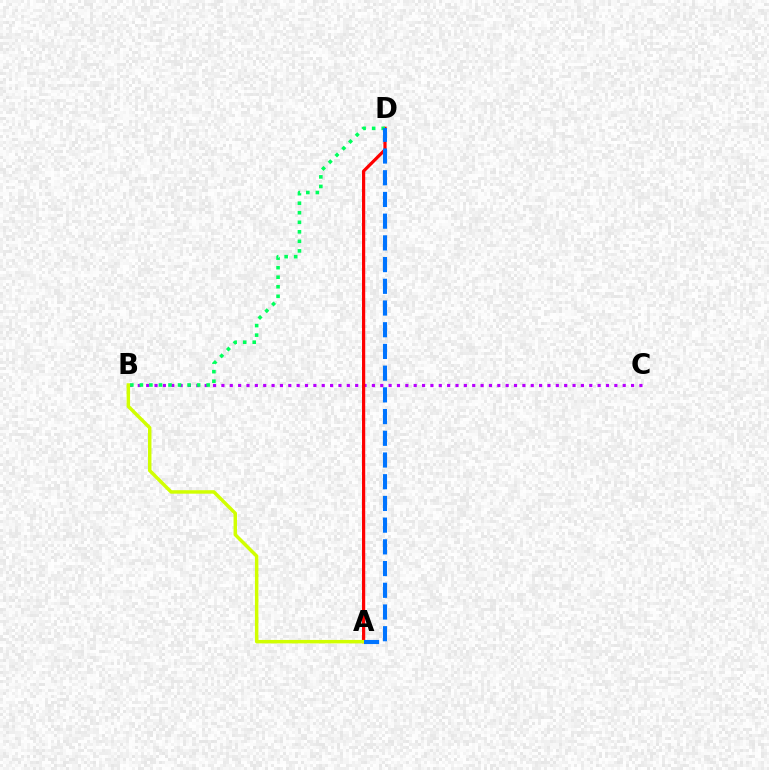{('B', 'C'): [{'color': '#b900ff', 'line_style': 'dotted', 'thickness': 2.27}], ('A', 'D'): [{'color': '#ff0000', 'line_style': 'solid', 'thickness': 2.31}, {'color': '#0074ff', 'line_style': 'dashed', 'thickness': 2.95}], ('B', 'D'): [{'color': '#00ff5c', 'line_style': 'dotted', 'thickness': 2.59}], ('A', 'B'): [{'color': '#d1ff00', 'line_style': 'solid', 'thickness': 2.49}]}